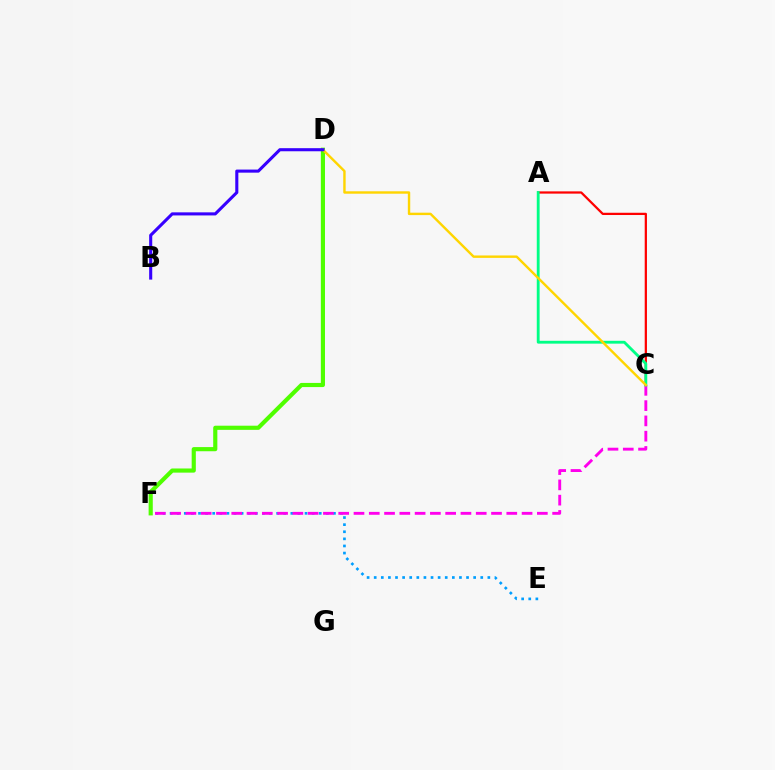{('E', 'F'): [{'color': '#009eff', 'line_style': 'dotted', 'thickness': 1.93}], ('A', 'C'): [{'color': '#ff0000', 'line_style': 'solid', 'thickness': 1.62}, {'color': '#00ff86', 'line_style': 'solid', 'thickness': 2.04}], ('D', 'F'): [{'color': '#4fff00', 'line_style': 'solid', 'thickness': 2.99}], ('C', 'F'): [{'color': '#ff00ed', 'line_style': 'dashed', 'thickness': 2.08}], ('C', 'D'): [{'color': '#ffd500', 'line_style': 'solid', 'thickness': 1.74}], ('B', 'D'): [{'color': '#3700ff', 'line_style': 'solid', 'thickness': 2.22}]}